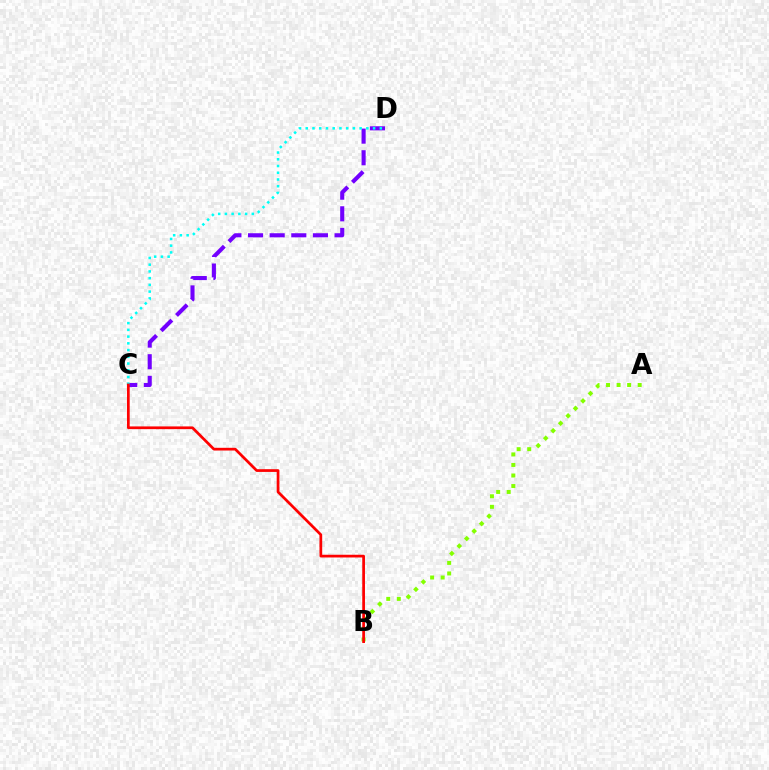{('A', 'B'): [{'color': '#84ff00', 'line_style': 'dotted', 'thickness': 2.86}], ('C', 'D'): [{'color': '#7200ff', 'line_style': 'dashed', 'thickness': 2.94}, {'color': '#00fff6', 'line_style': 'dotted', 'thickness': 1.83}], ('B', 'C'): [{'color': '#ff0000', 'line_style': 'solid', 'thickness': 1.96}]}